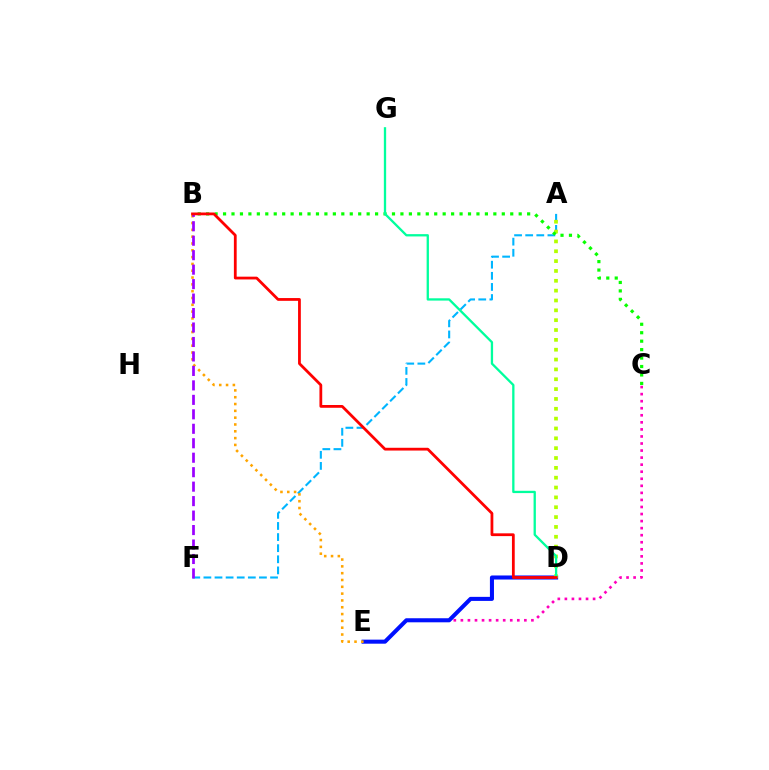{('C', 'E'): [{'color': '#ff00bd', 'line_style': 'dotted', 'thickness': 1.92}], ('A', 'F'): [{'color': '#00b5ff', 'line_style': 'dashed', 'thickness': 1.51}], ('D', 'E'): [{'color': '#0010ff', 'line_style': 'solid', 'thickness': 2.92}], ('B', 'E'): [{'color': '#ffa500', 'line_style': 'dotted', 'thickness': 1.85}], ('B', 'F'): [{'color': '#9b00ff', 'line_style': 'dashed', 'thickness': 1.97}], ('A', 'D'): [{'color': '#b3ff00', 'line_style': 'dotted', 'thickness': 2.67}], ('B', 'C'): [{'color': '#08ff00', 'line_style': 'dotted', 'thickness': 2.29}], ('D', 'G'): [{'color': '#00ff9d', 'line_style': 'solid', 'thickness': 1.66}], ('B', 'D'): [{'color': '#ff0000', 'line_style': 'solid', 'thickness': 2.0}]}